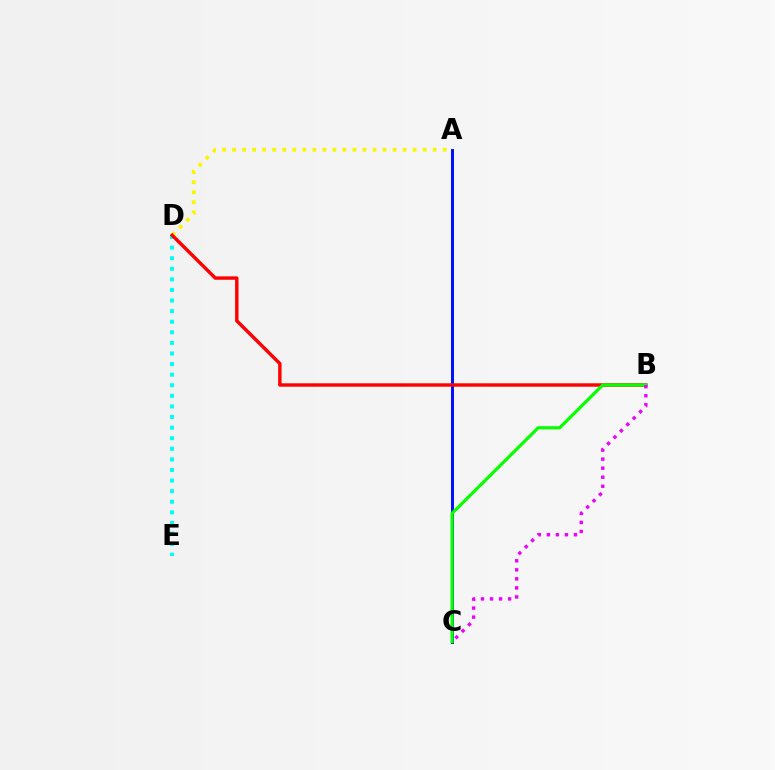{('D', 'E'): [{'color': '#00fff6', 'line_style': 'dotted', 'thickness': 2.88}], ('A', 'D'): [{'color': '#fcf500', 'line_style': 'dotted', 'thickness': 2.73}], ('A', 'C'): [{'color': '#0010ff', 'line_style': 'solid', 'thickness': 2.14}], ('B', 'D'): [{'color': '#ff0000', 'line_style': 'solid', 'thickness': 2.46}], ('B', 'C'): [{'color': '#08ff00', 'line_style': 'solid', 'thickness': 2.3}, {'color': '#ee00ff', 'line_style': 'dotted', 'thickness': 2.45}]}